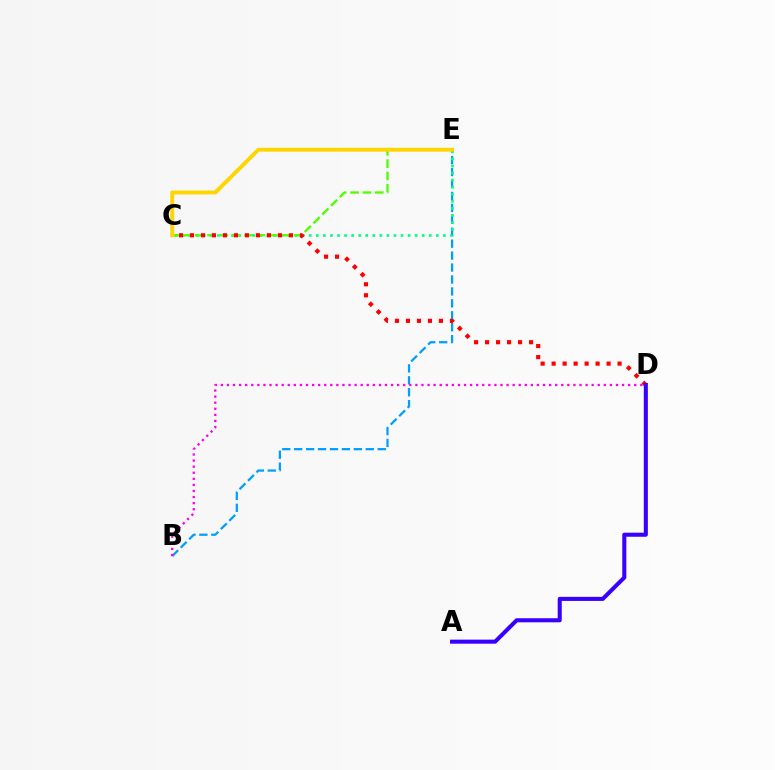{('B', 'E'): [{'color': '#009eff', 'line_style': 'dashed', 'thickness': 1.62}], ('C', 'E'): [{'color': '#00ff86', 'line_style': 'dotted', 'thickness': 1.92}, {'color': '#4fff00', 'line_style': 'dashed', 'thickness': 1.68}, {'color': '#ffd500', 'line_style': 'solid', 'thickness': 2.8}], ('C', 'D'): [{'color': '#ff0000', 'line_style': 'dotted', 'thickness': 2.99}], ('A', 'D'): [{'color': '#3700ff', 'line_style': 'solid', 'thickness': 2.92}], ('B', 'D'): [{'color': '#ff00ed', 'line_style': 'dotted', 'thickness': 1.65}]}